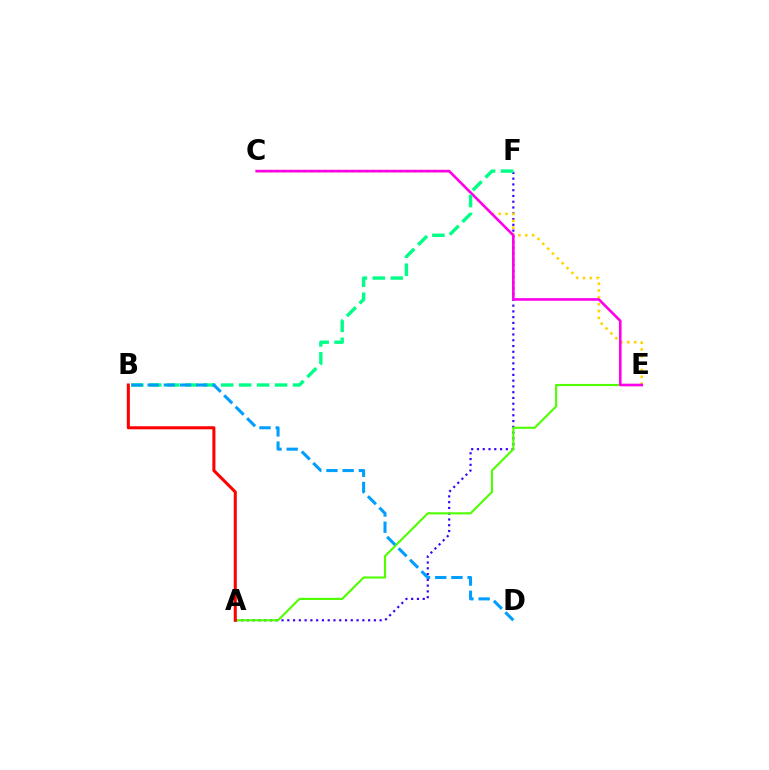{('A', 'F'): [{'color': '#3700ff', 'line_style': 'dotted', 'thickness': 1.57}], ('C', 'E'): [{'color': '#ffd500', 'line_style': 'dotted', 'thickness': 1.86}, {'color': '#ff00ed', 'line_style': 'solid', 'thickness': 1.89}], ('A', 'E'): [{'color': '#4fff00', 'line_style': 'solid', 'thickness': 1.52}], ('A', 'B'): [{'color': '#ff0000', 'line_style': 'solid', 'thickness': 2.19}], ('B', 'F'): [{'color': '#00ff86', 'line_style': 'dashed', 'thickness': 2.44}], ('B', 'D'): [{'color': '#009eff', 'line_style': 'dashed', 'thickness': 2.2}]}